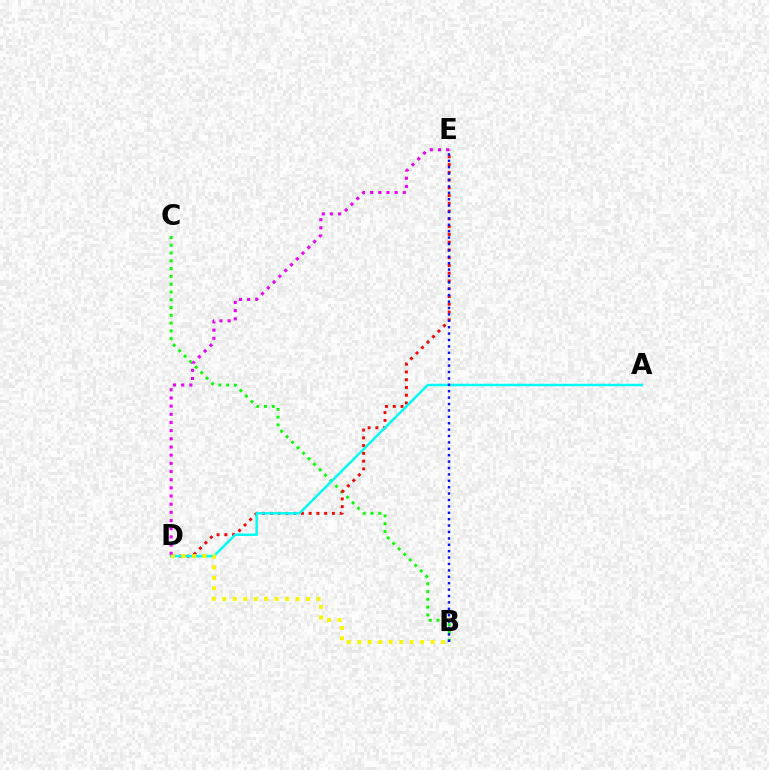{('B', 'C'): [{'color': '#08ff00', 'line_style': 'dotted', 'thickness': 2.11}], ('D', 'E'): [{'color': '#ff0000', 'line_style': 'dotted', 'thickness': 2.11}, {'color': '#ee00ff', 'line_style': 'dotted', 'thickness': 2.22}], ('A', 'D'): [{'color': '#00fff6', 'line_style': 'solid', 'thickness': 1.8}], ('B', 'D'): [{'color': '#fcf500', 'line_style': 'dotted', 'thickness': 2.85}], ('B', 'E'): [{'color': '#0010ff', 'line_style': 'dotted', 'thickness': 1.74}]}